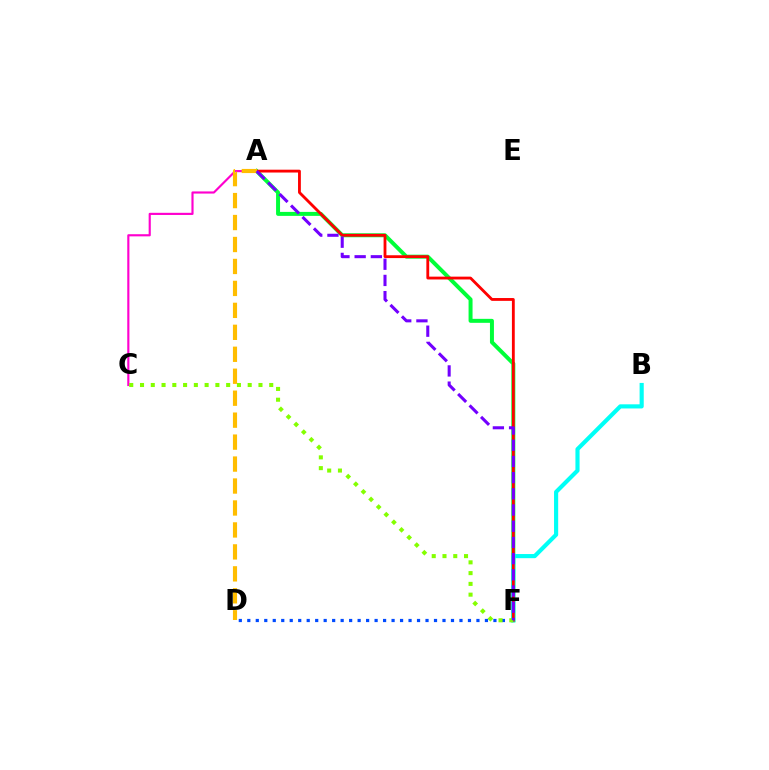{('A', 'F'): [{'color': '#00ff39', 'line_style': 'solid', 'thickness': 2.87}, {'color': '#ff0000', 'line_style': 'solid', 'thickness': 2.04}, {'color': '#7200ff', 'line_style': 'dashed', 'thickness': 2.2}], ('A', 'C'): [{'color': '#ff00cf', 'line_style': 'solid', 'thickness': 1.55}], ('B', 'F'): [{'color': '#00fff6', 'line_style': 'solid', 'thickness': 2.98}], ('D', 'F'): [{'color': '#004bff', 'line_style': 'dotted', 'thickness': 2.31}], ('C', 'F'): [{'color': '#84ff00', 'line_style': 'dotted', 'thickness': 2.93}], ('A', 'D'): [{'color': '#ffbd00', 'line_style': 'dashed', 'thickness': 2.98}]}